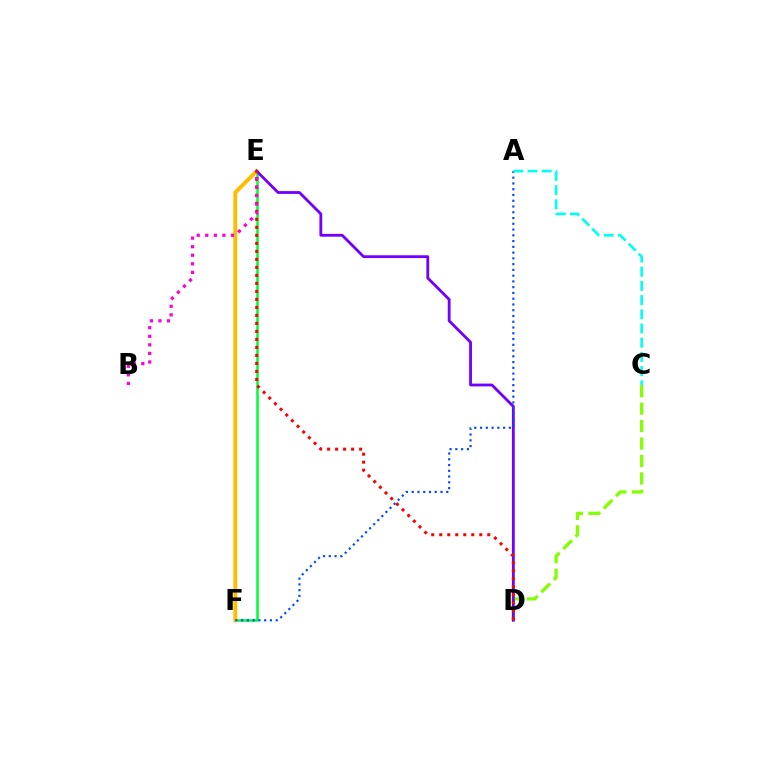{('E', 'F'): [{'color': '#00ff39', 'line_style': 'solid', 'thickness': 1.83}, {'color': '#ffbd00', 'line_style': 'solid', 'thickness': 2.81}], ('C', 'D'): [{'color': '#84ff00', 'line_style': 'dashed', 'thickness': 2.37}], ('D', 'E'): [{'color': '#7200ff', 'line_style': 'solid', 'thickness': 2.03}, {'color': '#ff0000', 'line_style': 'dotted', 'thickness': 2.18}], ('A', 'F'): [{'color': '#004bff', 'line_style': 'dotted', 'thickness': 1.57}], ('A', 'C'): [{'color': '#00fff6', 'line_style': 'dashed', 'thickness': 1.93}], ('B', 'E'): [{'color': '#ff00cf', 'line_style': 'dotted', 'thickness': 2.33}]}